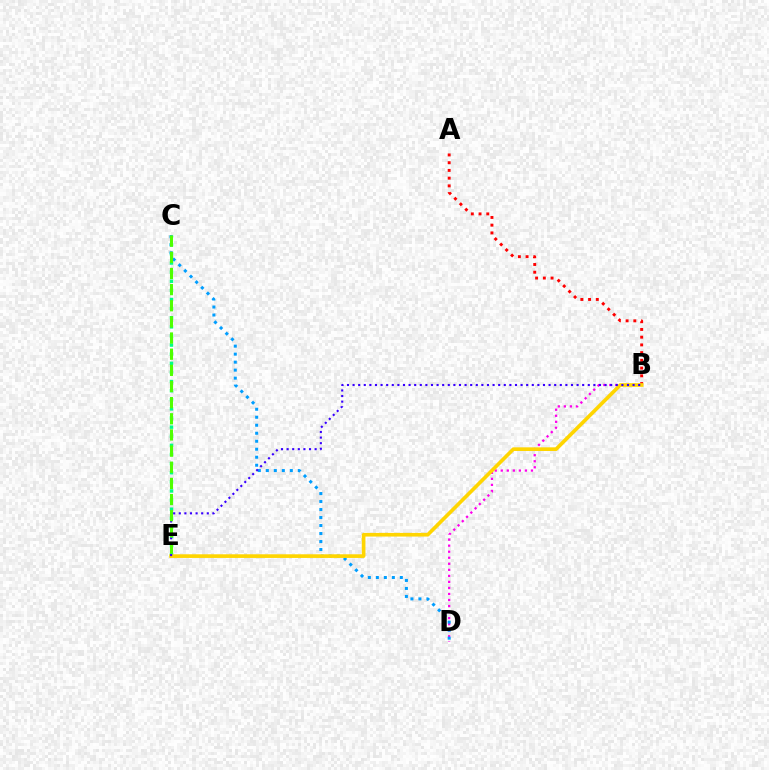{('C', 'E'): [{'color': '#00ff86', 'line_style': 'dotted', 'thickness': 2.48}, {'color': '#4fff00', 'line_style': 'dashed', 'thickness': 2.19}], ('A', 'B'): [{'color': '#ff0000', 'line_style': 'dotted', 'thickness': 2.1}], ('B', 'D'): [{'color': '#ff00ed', 'line_style': 'dotted', 'thickness': 1.64}], ('C', 'D'): [{'color': '#009eff', 'line_style': 'dotted', 'thickness': 2.17}], ('B', 'E'): [{'color': '#ffd500', 'line_style': 'solid', 'thickness': 2.63}, {'color': '#3700ff', 'line_style': 'dotted', 'thickness': 1.52}]}